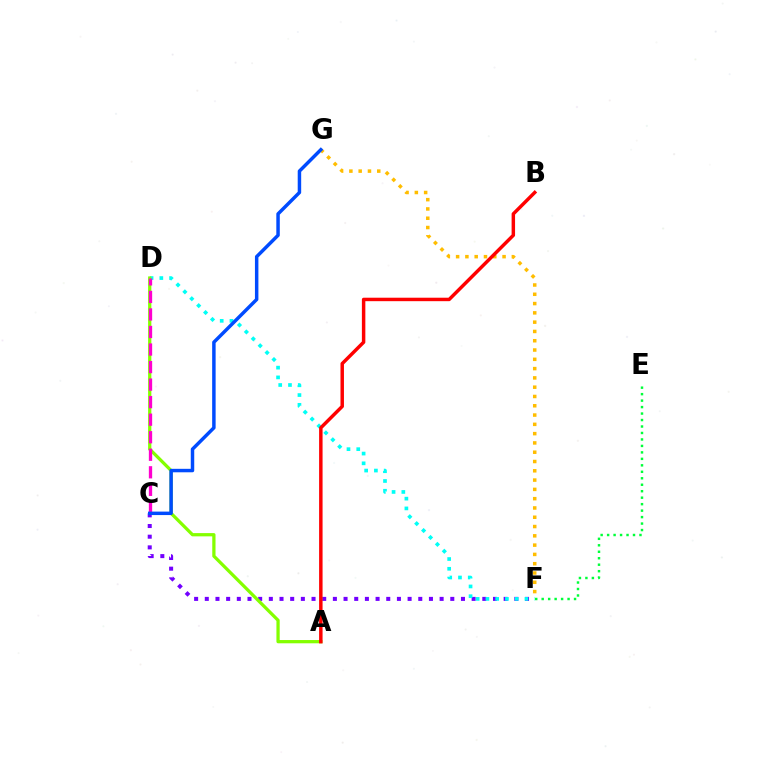{('C', 'F'): [{'color': '#7200ff', 'line_style': 'dotted', 'thickness': 2.9}], ('D', 'F'): [{'color': '#00fff6', 'line_style': 'dotted', 'thickness': 2.65}], ('F', 'G'): [{'color': '#ffbd00', 'line_style': 'dotted', 'thickness': 2.52}], ('E', 'F'): [{'color': '#00ff39', 'line_style': 'dotted', 'thickness': 1.76}], ('A', 'D'): [{'color': '#84ff00', 'line_style': 'solid', 'thickness': 2.34}], ('C', 'D'): [{'color': '#ff00cf', 'line_style': 'dashed', 'thickness': 2.38}], ('C', 'G'): [{'color': '#004bff', 'line_style': 'solid', 'thickness': 2.5}], ('A', 'B'): [{'color': '#ff0000', 'line_style': 'solid', 'thickness': 2.49}]}